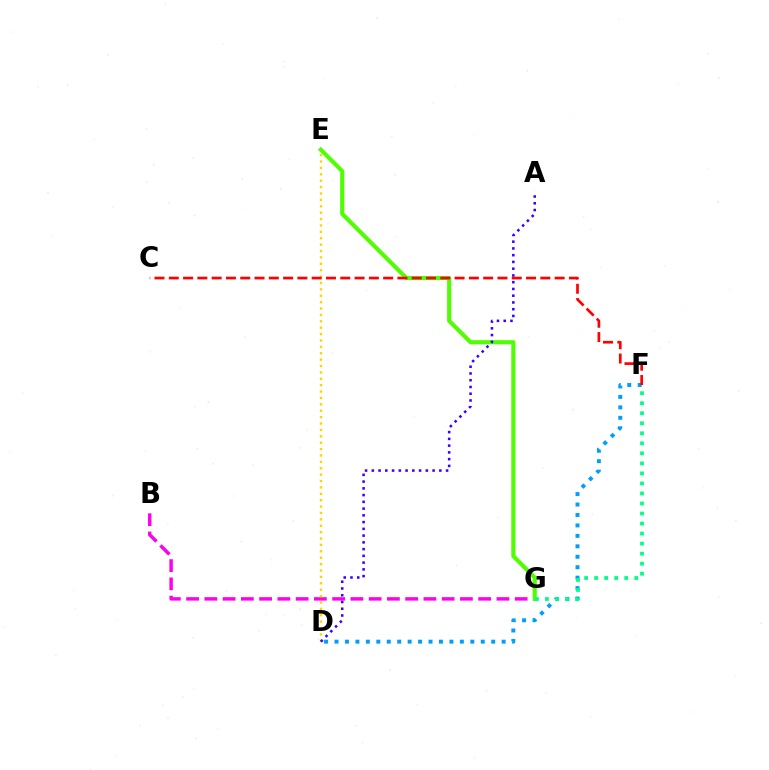{('D', 'F'): [{'color': '#009eff', 'line_style': 'dotted', 'thickness': 2.84}], ('B', 'G'): [{'color': '#ff00ed', 'line_style': 'dashed', 'thickness': 2.48}], ('D', 'E'): [{'color': '#ffd500', 'line_style': 'dotted', 'thickness': 1.74}], ('E', 'G'): [{'color': '#4fff00', 'line_style': 'solid', 'thickness': 2.96}], ('F', 'G'): [{'color': '#00ff86', 'line_style': 'dotted', 'thickness': 2.73}], ('C', 'F'): [{'color': '#ff0000', 'line_style': 'dashed', 'thickness': 1.94}], ('A', 'D'): [{'color': '#3700ff', 'line_style': 'dotted', 'thickness': 1.83}]}